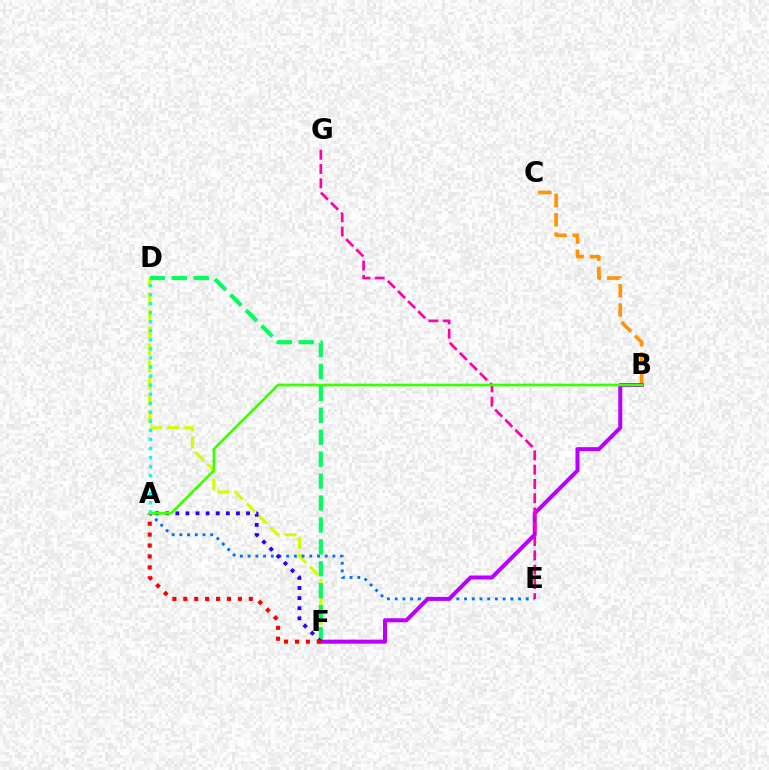{('D', 'F'): [{'color': '#d1ff00', 'line_style': 'dashed', 'thickness': 2.31}, {'color': '#00ff5c', 'line_style': 'dashed', 'thickness': 2.98}], ('A', 'E'): [{'color': '#0074ff', 'line_style': 'dotted', 'thickness': 2.09}], ('B', 'C'): [{'color': '#ff9400', 'line_style': 'dashed', 'thickness': 2.62}], ('B', 'F'): [{'color': '#b900ff', 'line_style': 'solid', 'thickness': 2.89}], ('A', 'F'): [{'color': '#2500ff', 'line_style': 'dotted', 'thickness': 2.74}, {'color': '#ff0000', 'line_style': 'dotted', 'thickness': 2.97}], ('E', 'G'): [{'color': '#ff00ac', 'line_style': 'dashed', 'thickness': 1.94}], ('A', 'B'): [{'color': '#3dff00', 'line_style': 'solid', 'thickness': 1.92}], ('A', 'D'): [{'color': '#00fff6', 'line_style': 'dotted', 'thickness': 2.46}]}